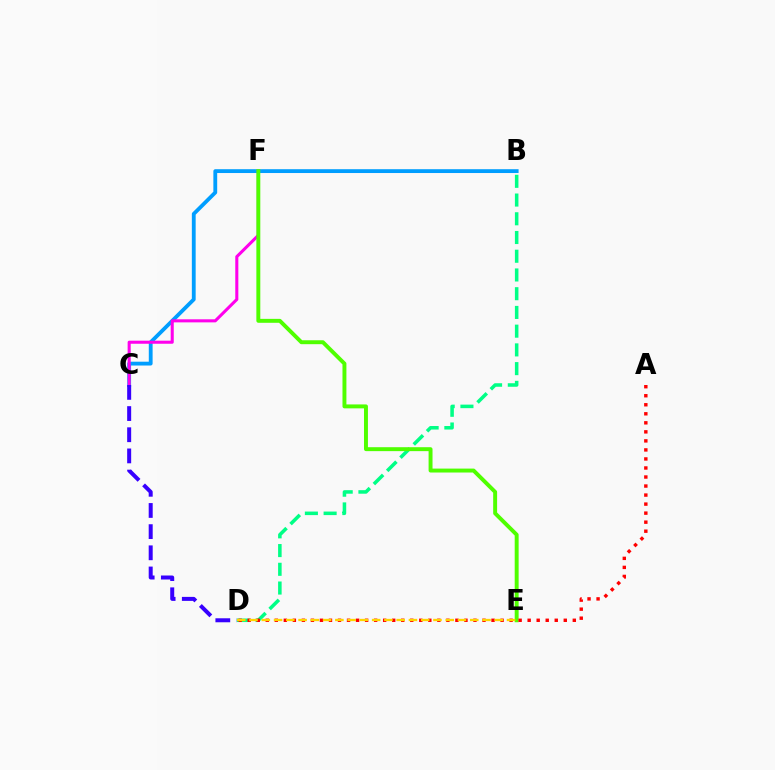{('B', 'C'): [{'color': '#009eff', 'line_style': 'solid', 'thickness': 2.75}], ('C', 'F'): [{'color': '#ff00ed', 'line_style': 'solid', 'thickness': 2.21}], ('B', 'D'): [{'color': '#00ff86', 'line_style': 'dashed', 'thickness': 2.54}], ('E', 'F'): [{'color': '#4fff00', 'line_style': 'solid', 'thickness': 2.83}], ('A', 'D'): [{'color': '#ff0000', 'line_style': 'dotted', 'thickness': 2.45}], ('C', 'D'): [{'color': '#3700ff', 'line_style': 'dashed', 'thickness': 2.88}], ('D', 'E'): [{'color': '#ffd500', 'line_style': 'dashed', 'thickness': 1.67}]}